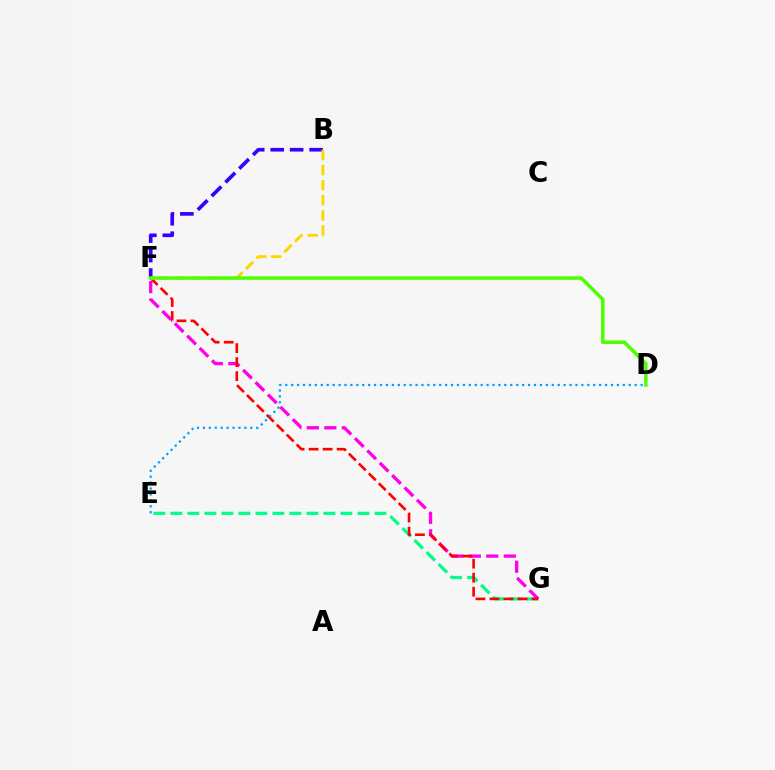{('E', 'G'): [{'color': '#00ff86', 'line_style': 'dashed', 'thickness': 2.31}], ('F', 'G'): [{'color': '#ff00ed', 'line_style': 'dashed', 'thickness': 2.38}, {'color': '#ff0000', 'line_style': 'dashed', 'thickness': 1.9}], ('B', 'F'): [{'color': '#3700ff', 'line_style': 'dashed', 'thickness': 2.64}, {'color': '#ffd500', 'line_style': 'dashed', 'thickness': 2.05}], ('D', 'E'): [{'color': '#009eff', 'line_style': 'dotted', 'thickness': 1.61}], ('D', 'F'): [{'color': '#4fff00', 'line_style': 'solid', 'thickness': 2.53}]}